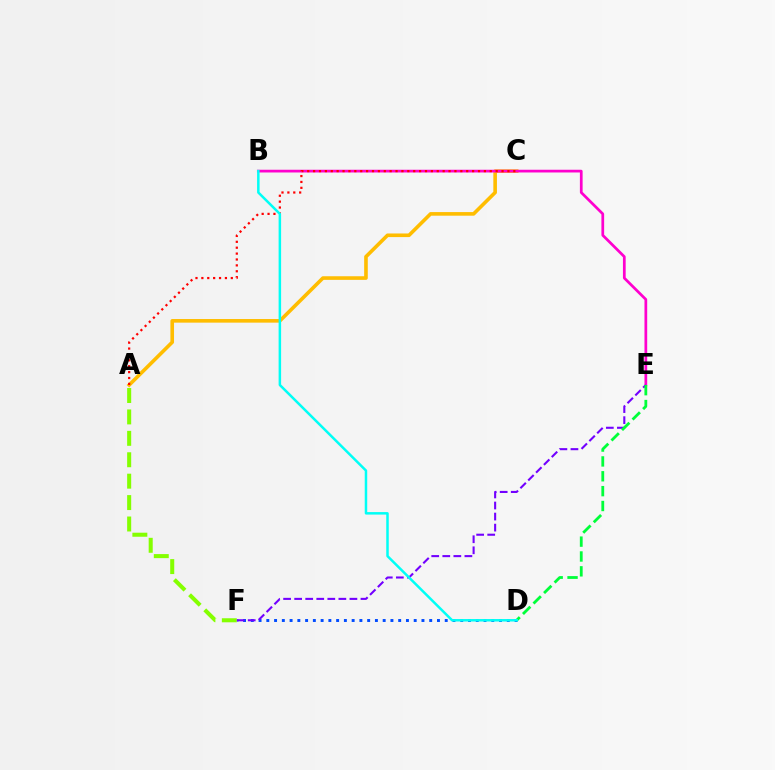{('A', 'C'): [{'color': '#ffbd00', 'line_style': 'solid', 'thickness': 2.6}, {'color': '#ff0000', 'line_style': 'dotted', 'thickness': 1.6}], ('D', 'F'): [{'color': '#004bff', 'line_style': 'dotted', 'thickness': 2.11}], ('B', 'E'): [{'color': '#ff00cf', 'line_style': 'solid', 'thickness': 1.96}], ('A', 'F'): [{'color': '#84ff00', 'line_style': 'dashed', 'thickness': 2.91}], ('E', 'F'): [{'color': '#7200ff', 'line_style': 'dashed', 'thickness': 1.5}], ('D', 'E'): [{'color': '#00ff39', 'line_style': 'dashed', 'thickness': 2.02}], ('B', 'D'): [{'color': '#00fff6', 'line_style': 'solid', 'thickness': 1.8}]}